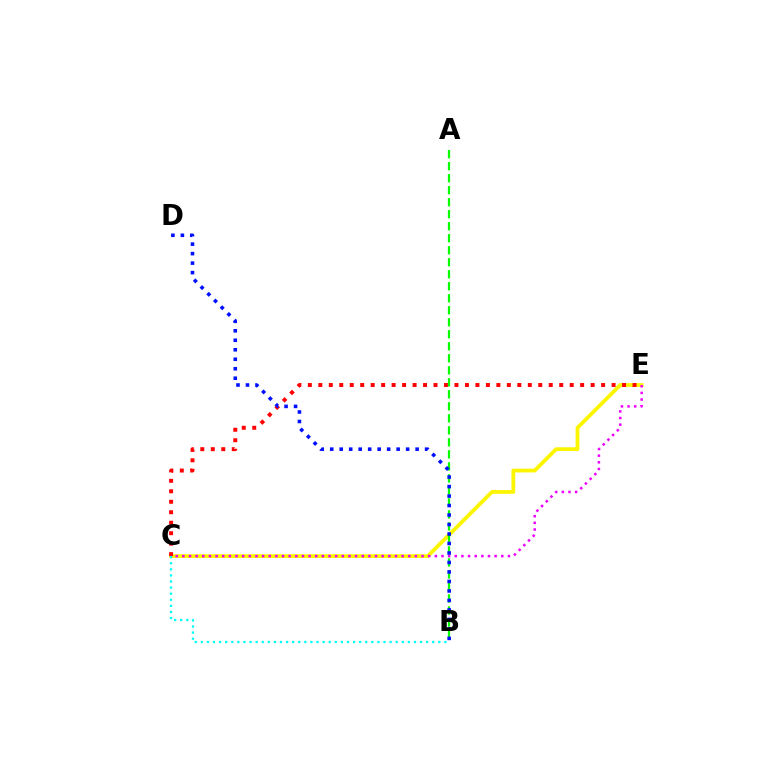{('C', 'E'): [{'color': '#fcf500', 'line_style': 'solid', 'thickness': 2.72}, {'color': '#ff0000', 'line_style': 'dotted', 'thickness': 2.85}, {'color': '#ee00ff', 'line_style': 'dotted', 'thickness': 1.81}], ('A', 'B'): [{'color': '#08ff00', 'line_style': 'dashed', 'thickness': 1.63}], ('B', 'C'): [{'color': '#00fff6', 'line_style': 'dotted', 'thickness': 1.65}], ('B', 'D'): [{'color': '#0010ff', 'line_style': 'dotted', 'thickness': 2.58}]}